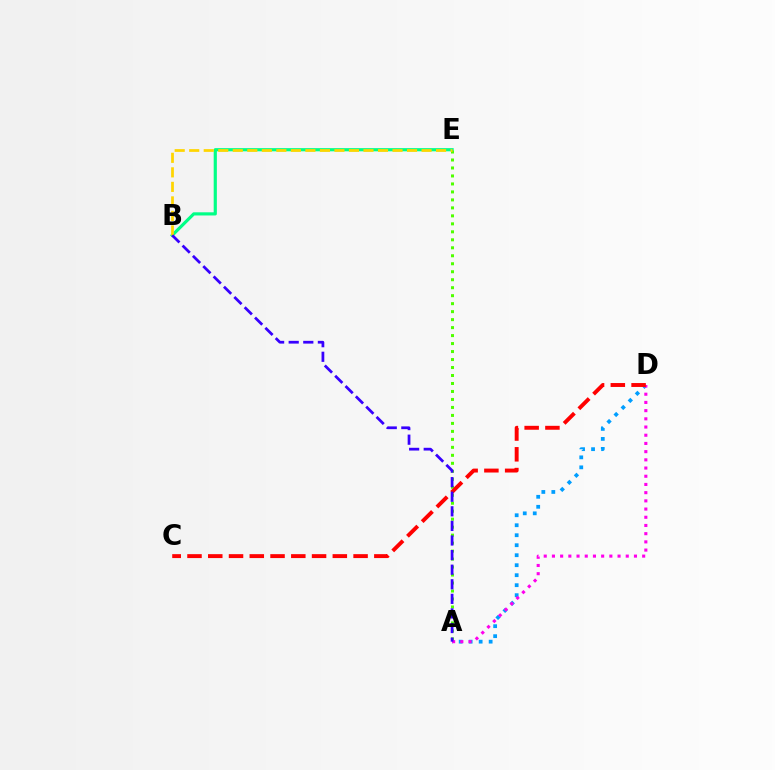{('B', 'E'): [{'color': '#00ff86', 'line_style': 'solid', 'thickness': 2.28}, {'color': '#ffd500', 'line_style': 'dashed', 'thickness': 1.97}], ('A', 'E'): [{'color': '#4fff00', 'line_style': 'dotted', 'thickness': 2.17}], ('A', 'D'): [{'color': '#009eff', 'line_style': 'dotted', 'thickness': 2.71}, {'color': '#ff00ed', 'line_style': 'dotted', 'thickness': 2.23}], ('C', 'D'): [{'color': '#ff0000', 'line_style': 'dashed', 'thickness': 2.82}], ('A', 'B'): [{'color': '#3700ff', 'line_style': 'dashed', 'thickness': 1.98}]}